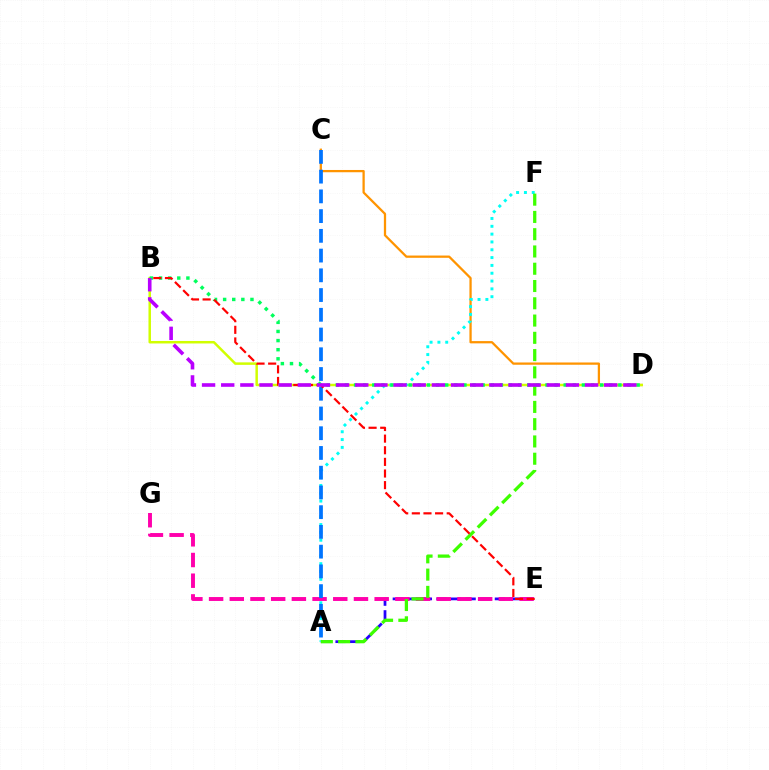{('C', 'D'): [{'color': '#ff9400', 'line_style': 'solid', 'thickness': 1.63}], ('B', 'D'): [{'color': '#d1ff00', 'line_style': 'solid', 'thickness': 1.79}, {'color': '#00ff5c', 'line_style': 'dotted', 'thickness': 2.48}, {'color': '#b900ff', 'line_style': 'dashed', 'thickness': 2.6}], ('A', 'E'): [{'color': '#2500ff', 'line_style': 'dashed', 'thickness': 1.98}], ('A', 'F'): [{'color': '#00fff6', 'line_style': 'dotted', 'thickness': 2.13}, {'color': '#3dff00', 'line_style': 'dashed', 'thickness': 2.35}], ('E', 'G'): [{'color': '#ff00ac', 'line_style': 'dashed', 'thickness': 2.81}], ('A', 'C'): [{'color': '#0074ff', 'line_style': 'dashed', 'thickness': 2.68}], ('B', 'E'): [{'color': '#ff0000', 'line_style': 'dashed', 'thickness': 1.58}]}